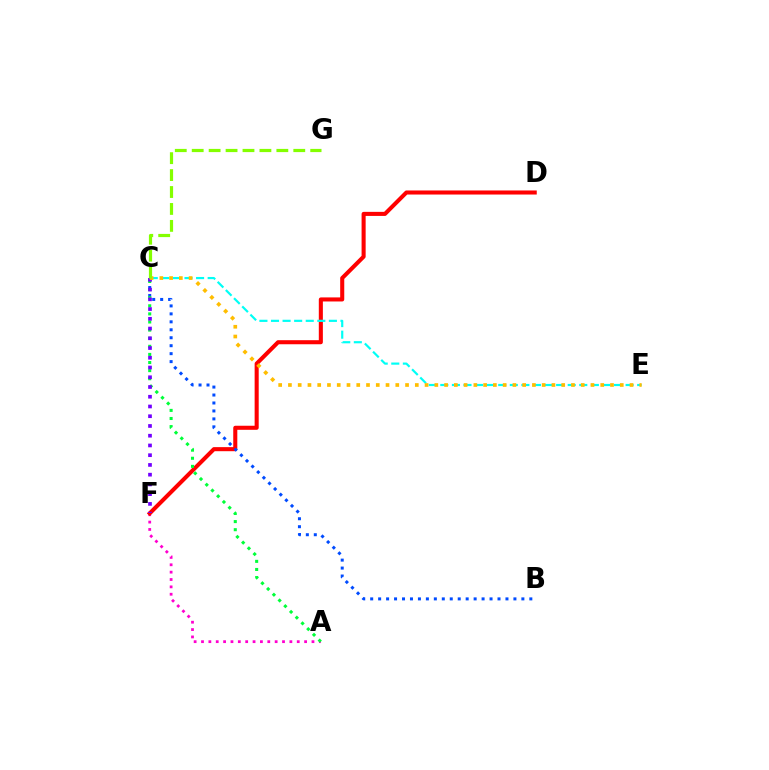{('A', 'F'): [{'color': '#ff00cf', 'line_style': 'dotted', 'thickness': 2.0}], ('D', 'F'): [{'color': '#ff0000', 'line_style': 'solid', 'thickness': 2.93}], ('C', 'E'): [{'color': '#00fff6', 'line_style': 'dashed', 'thickness': 1.57}, {'color': '#ffbd00', 'line_style': 'dotted', 'thickness': 2.65}], ('B', 'C'): [{'color': '#004bff', 'line_style': 'dotted', 'thickness': 2.16}], ('A', 'C'): [{'color': '#00ff39', 'line_style': 'dotted', 'thickness': 2.2}], ('C', 'F'): [{'color': '#7200ff', 'line_style': 'dotted', 'thickness': 2.65}], ('C', 'G'): [{'color': '#84ff00', 'line_style': 'dashed', 'thickness': 2.3}]}